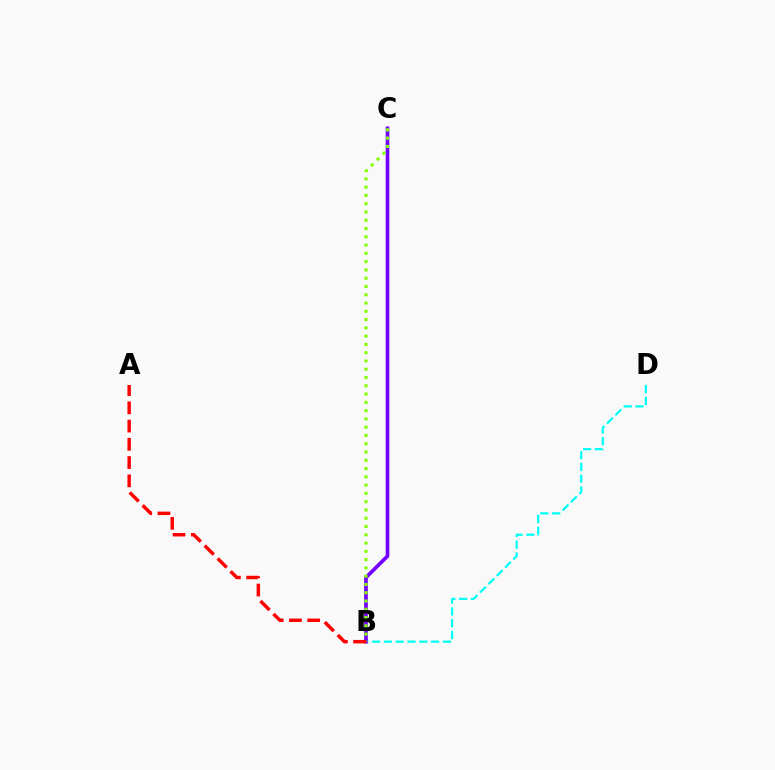{('B', 'D'): [{'color': '#00fff6', 'line_style': 'dashed', 'thickness': 1.6}], ('B', 'C'): [{'color': '#7200ff', 'line_style': 'solid', 'thickness': 2.65}, {'color': '#84ff00', 'line_style': 'dotted', 'thickness': 2.25}], ('A', 'B'): [{'color': '#ff0000', 'line_style': 'dashed', 'thickness': 2.48}]}